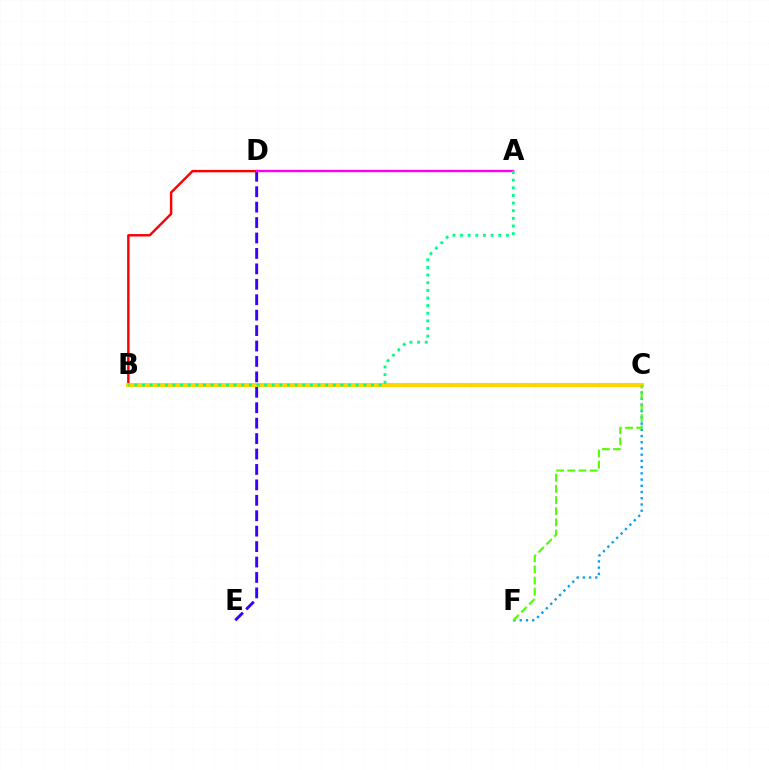{('C', 'F'): [{'color': '#009eff', 'line_style': 'dotted', 'thickness': 1.69}, {'color': '#4fff00', 'line_style': 'dashed', 'thickness': 1.52}], ('D', 'E'): [{'color': '#3700ff', 'line_style': 'dashed', 'thickness': 2.1}], ('B', 'D'): [{'color': '#ff0000', 'line_style': 'solid', 'thickness': 1.75}], ('B', 'C'): [{'color': '#ffd500', 'line_style': 'solid', 'thickness': 2.9}], ('A', 'D'): [{'color': '#ff00ed', 'line_style': 'solid', 'thickness': 1.71}], ('A', 'B'): [{'color': '#00ff86', 'line_style': 'dotted', 'thickness': 2.07}]}